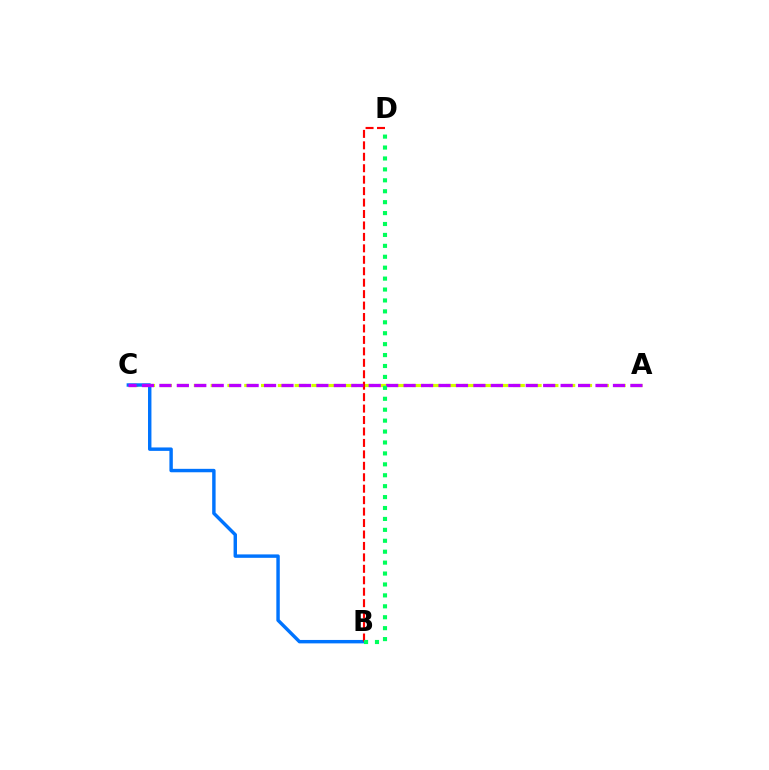{('A', 'C'): [{'color': '#d1ff00', 'line_style': 'dashed', 'thickness': 2.28}, {'color': '#b900ff', 'line_style': 'dashed', 'thickness': 2.37}], ('B', 'C'): [{'color': '#0074ff', 'line_style': 'solid', 'thickness': 2.47}], ('B', 'D'): [{'color': '#ff0000', 'line_style': 'dashed', 'thickness': 1.55}, {'color': '#00ff5c', 'line_style': 'dotted', 'thickness': 2.97}]}